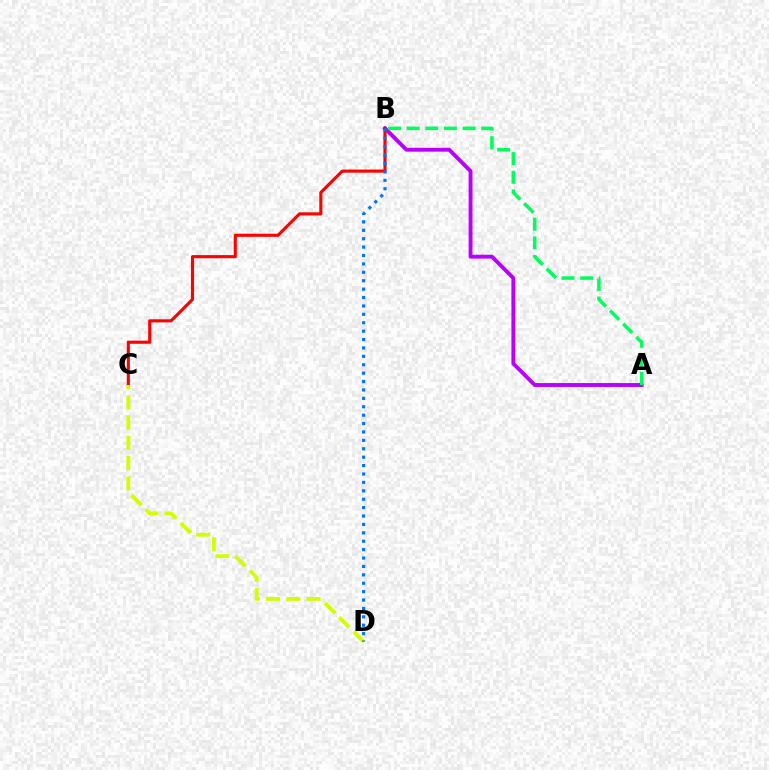{('A', 'B'): [{'color': '#b900ff', 'line_style': 'solid', 'thickness': 2.79}, {'color': '#00ff5c', 'line_style': 'dashed', 'thickness': 2.53}], ('B', 'C'): [{'color': '#ff0000', 'line_style': 'solid', 'thickness': 2.24}], ('C', 'D'): [{'color': '#d1ff00', 'line_style': 'dashed', 'thickness': 2.75}], ('B', 'D'): [{'color': '#0074ff', 'line_style': 'dotted', 'thickness': 2.28}]}